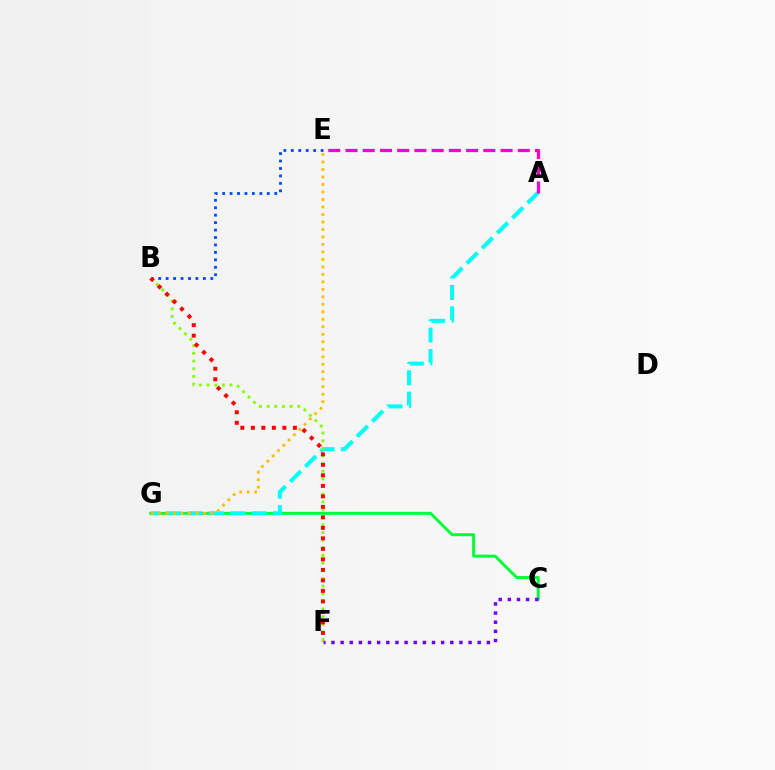{('B', 'E'): [{'color': '#004bff', 'line_style': 'dotted', 'thickness': 2.02}], ('C', 'G'): [{'color': '#00ff39', 'line_style': 'solid', 'thickness': 2.13}], ('A', 'G'): [{'color': '#00fff6', 'line_style': 'dashed', 'thickness': 2.91}], ('B', 'F'): [{'color': '#84ff00', 'line_style': 'dotted', 'thickness': 2.08}, {'color': '#ff0000', 'line_style': 'dotted', 'thickness': 2.85}], ('A', 'E'): [{'color': '#ff00cf', 'line_style': 'dashed', 'thickness': 2.34}], ('E', 'G'): [{'color': '#ffbd00', 'line_style': 'dotted', 'thickness': 2.03}], ('C', 'F'): [{'color': '#7200ff', 'line_style': 'dotted', 'thickness': 2.48}]}